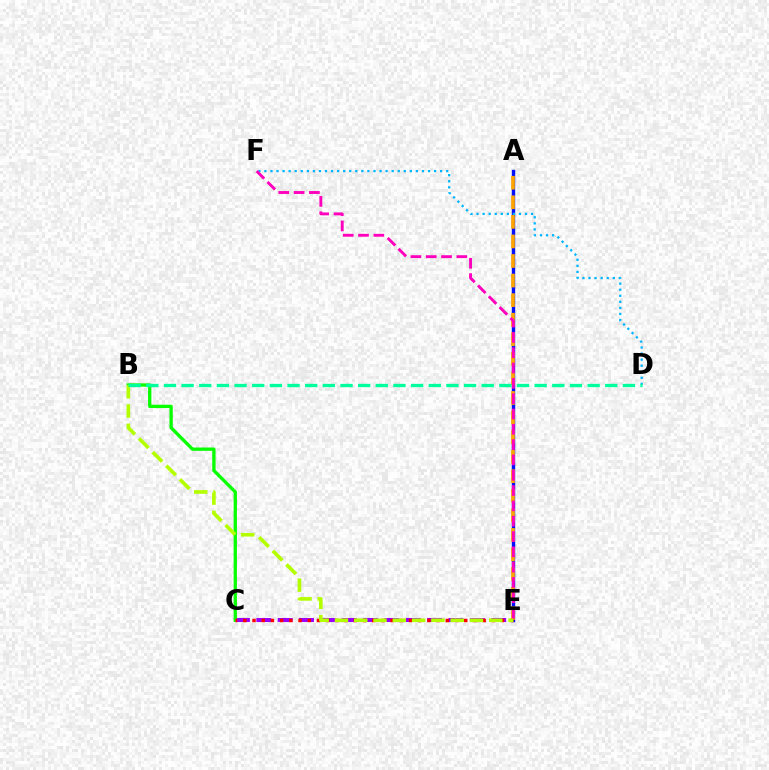{('C', 'E'): [{'color': '#9b00ff', 'line_style': 'dashed', 'thickness': 2.9}, {'color': '#ff0000', 'line_style': 'dotted', 'thickness': 2.5}], ('A', 'E'): [{'color': '#0010ff', 'line_style': 'solid', 'thickness': 2.43}, {'color': '#ffa500', 'line_style': 'dashed', 'thickness': 2.66}], ('B', 'C'): [{'color': '#08ff00', 'line_style': 'solid', 'thickness': 2.38}], ('B', 'E'): [{'color': '#b3ff00', 'line_style': 'dashed', 'thickness': 2.62}], ('D', 'F'): [{'color': '#00b5ff', 'line_style': 'dotted', 'thickness': 1.65}], ('E', 'F'): [{'color': '#ff00bd', 'line_style': 'dashed', 'thickness': 2.08}], ('B', 'D'): [{'color': '#00ff9d', 'line_style': 'dashed', 'thickness': 2.4}]}